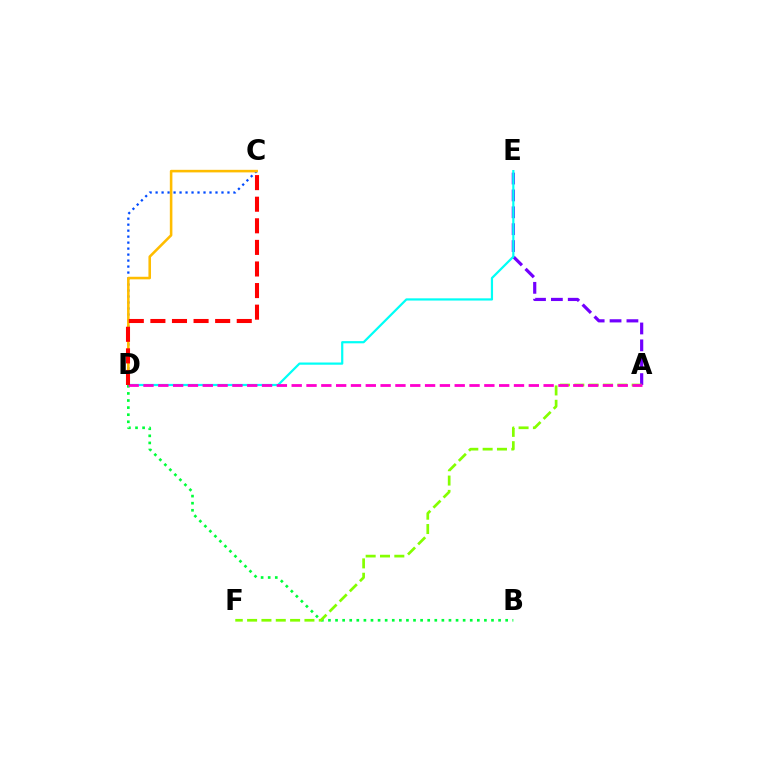{('A', 'E'): [{'color': '#7200ff', 'line_style': 'dashed', 'thickness': 2.29}], ('C', 'D'): [{'color': '#004bff', 'line_style': 'dotted', 'thickness': 1.63}, {'color': '#ffbd00', 'line_style': 'solid', 'thickness': 1.85}, {'color': '#ff0000', 'line_style': 'dashed', 'thickness': 2.93}], ('D', 'E'): [{'color': '#00fff6', 'line_style': 'solid', 'thickness': 1.59}], ('B', 'D'): [{'color': '#00ff39', 'line_style': 'dotted', 'thickness': 1.93}], ('A', 'F'): [{'color': '#84ff00', 'line_style': 'dashed', 'thickness': 1.95}], ('A', 'D'): [{'color': '#ff00cf', 'line_style': 'dashed', 'thickness': 2.01}]}